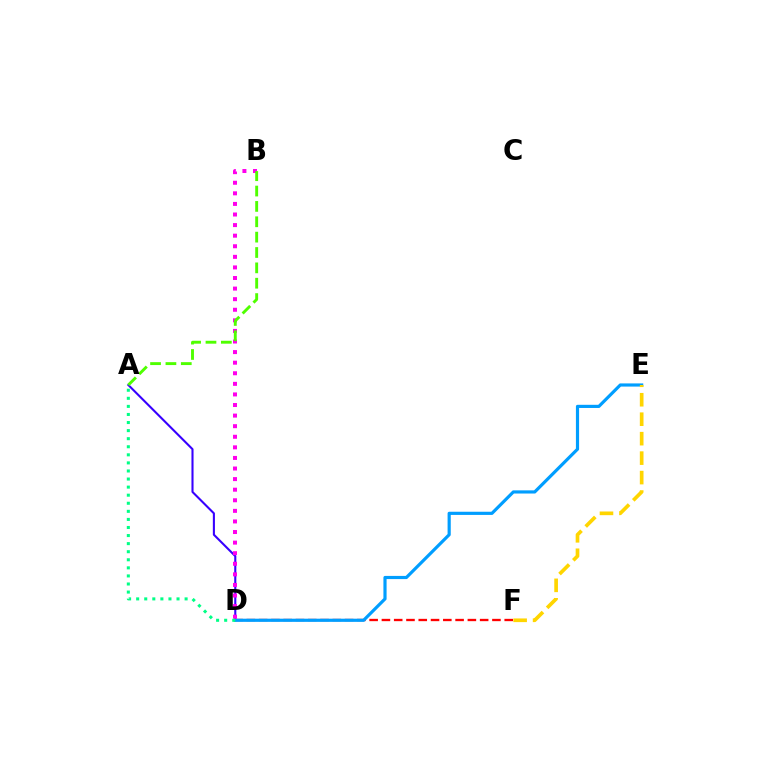{('A', 'D'): [{'color': '#3700ff', 'line_style': 'solid', 'thickness': 1.5}, {'color': '#00ff86', 'line_style': 'dotted', 'thickness': 2.19}], ('D', 'F'): [{'color': '#ff0000', 'line_style': 'dashed', 'thickness': 1.67}], ('D', 'E'): [{'color': '#009eff', 'line_style': 'solid', 'thickness': 2.28}], ('B', 'D'): [{'color': '#ff00ed', 'line_style': 'dotted', 'thickness': 2.88}], ('E', 'F'): [{'color': '#ffd500', 'line_style': 'dashed', 'thickness': 2.64}], ('A', 'B'): [{'color': '#4fff00', 'line_style': 'dashed', 'thickness': 2.09}]}